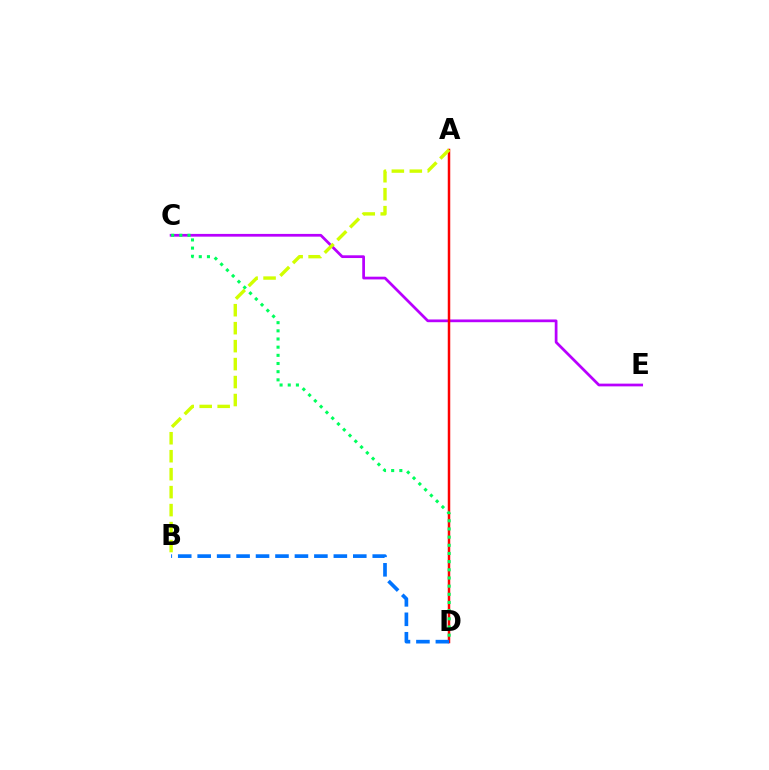{('C', 'E'): [{'color': '#b900ff', 'line_style': 'solid', 'thickness': 1.97}], ('A', 'D'): [{'color': '#ff0000', 'line_style': 'solid', 'thickness': 1.8}], ('B', 'D'): [{'color': '#0074ff', 'line_style': 'dashed', 'thickness': 2.64}], ('A', 'B'): [{'color': '#d1ff00', 'line_style': 'dashed', 'thickness': 2.44}], ('C', 'D'): [{'color': '#00ff5c', 'line_style': 'dotted', 'thickness': 2.22}]}